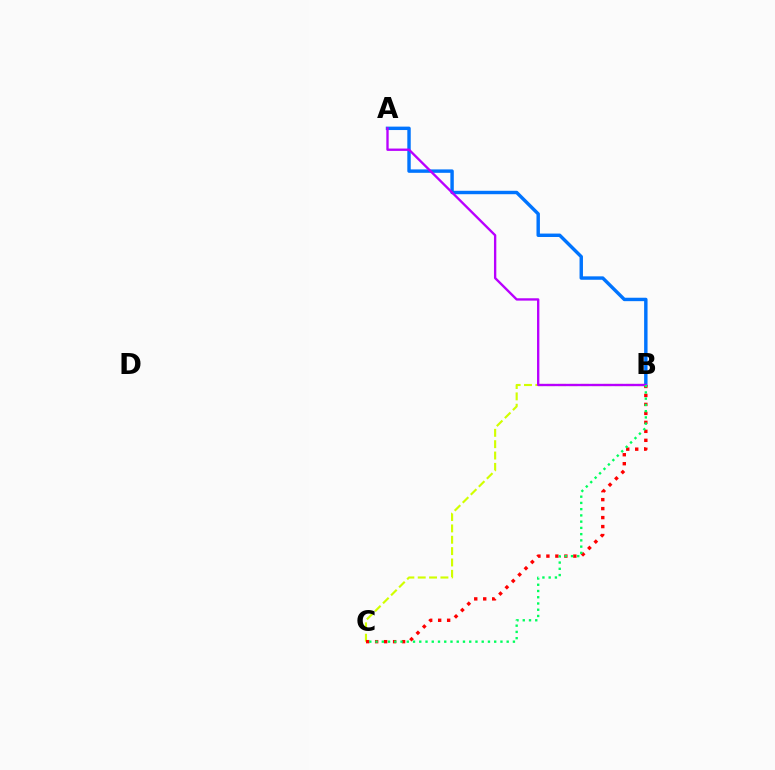{('B', 'C'): [{'color': '#d1ff00', 'line_style': 'dashed', 'thickness': 1.54}, {'color': '#ff0000', 'line_style': 'dotted', 'thickness': 2.44}, {'color': '#00ff5c', 'line_style': 'dotted', 'thickness': 1.7}], ('A', 'B'): [{'color': '#0074ff', 'line_style': 'solid', 'thickness': 2.46}, {'color': '#b900ff', 'line_style': 'solid', 'thickness': 1.69}]}